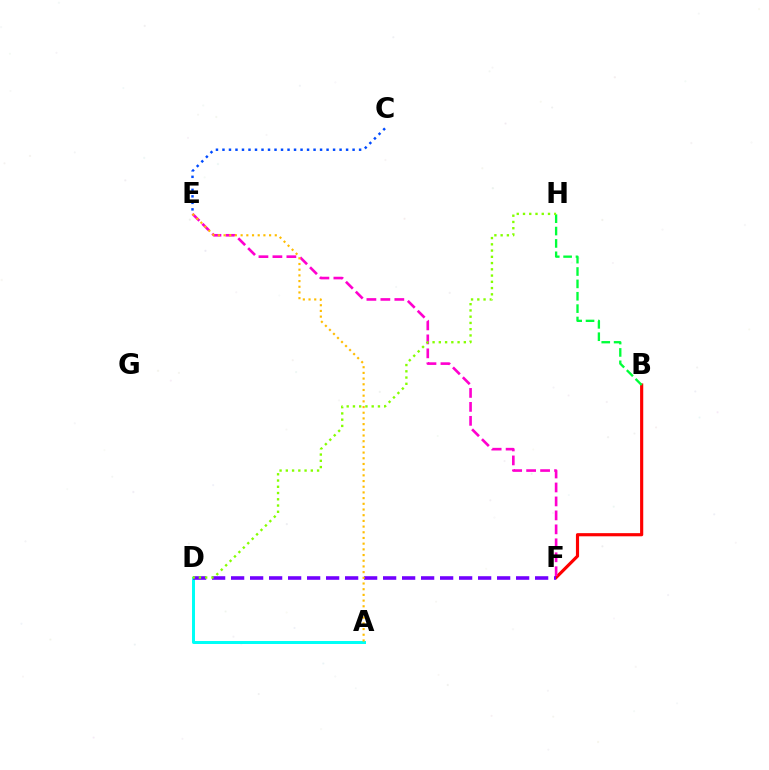{('A', 'D'): [{'color': '#00fff6', 'line_style': 'solid', 'thickness': 2.15}], ('B', 'F'): [{'color': '#ff0000', 'line_style': 'solid', 'thickness': 2.27}], ('D', 'F'): [{'color': '#7200ff', 'line_style': 'dashed', 'thickness': 2.58}], ('E', 'F'): [{'color': '#ff00cf', 'line_style': 'dashed', 'thickness': 1.9}], ('A', 'E'): [{'color': '#ffbd00', 'line_style': 'dotted', 'thickness': 1.55}], ('B', 'H'): [{'color': '#00ff39', 'line_style': 'dashed', 'thickness': 1.68}], ('D', 'H'): [{'color': '#84ff00', 'line_style': 'dotted', 'thickness': 1.7}], ('C', 'E'): [{'color': '#004bff', 'line_style': 'dotted', 'thickness': 1.77}]}